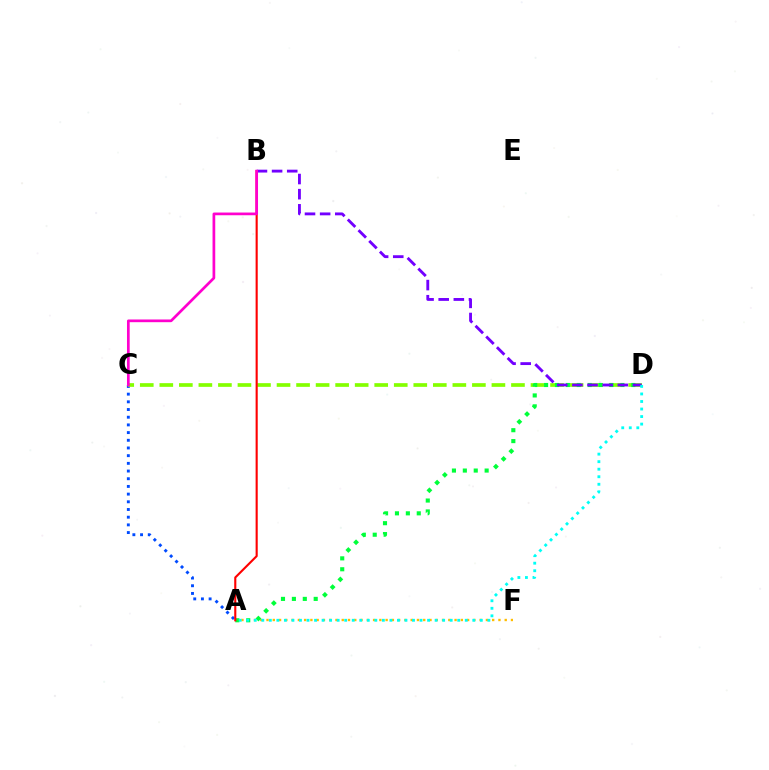{('A', 'C'): [{'color': '#004bff', 'line_style': 'dotted', 'thickness': 2.09}], ('C', 'D'): [{'color': '#84ff00', 'line_style': 'dashed', 'thickness': 2.65}], ('A', 'F'): [{'color': '#ffbd00', 'line_style': 'dotted', 'thickness': 1.7}], ('A', 'D'): [{'color': '#00ff39', 'line_style': 'dotted', 'thickness': 2.96}, {'color': '#00fff6', 'line_style': 'dotted', 'thickness': 2.05}], ('A', 'B'): [{'color': '#ff0000', 'line_style': 'solid', 'thickness': 1.53}], ('B', 'D'): [{'color': '#7200ff', 'line_style': 'dashed', 'thickness': 2.06}], ('B', 'C'): [{'color': '#ff00cf', 'line_style': 'solid', 'thickness': 1.95}]}